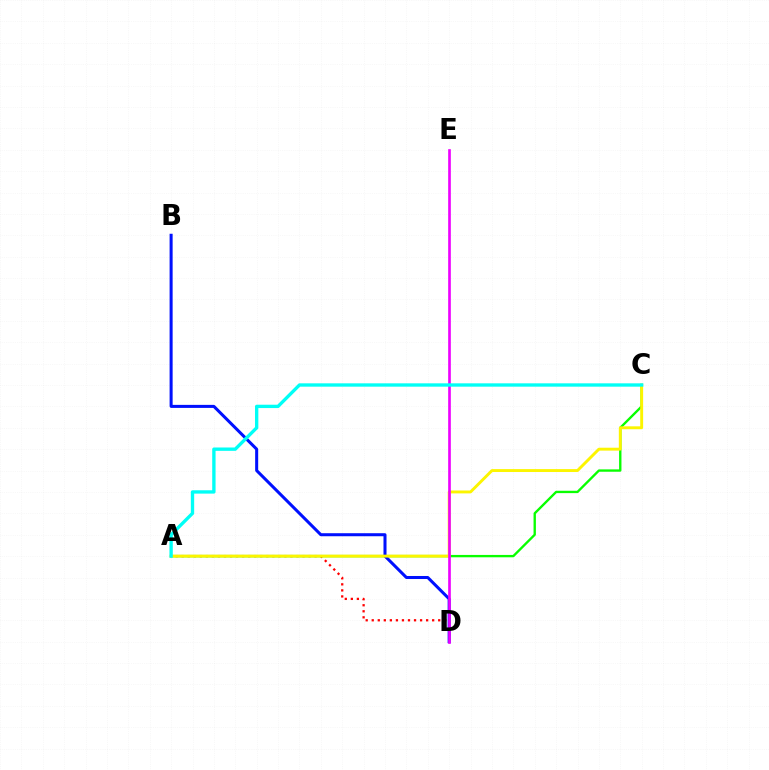{('A', 'D'): [{'color': '#ff0000', 'line_style': 'dotted', 'thickness': 1.64}], ('A', 'C'): [{'color': '#08ff00', 'line_style': 'solid', 'thickness': 1.7}, {'color': '#fcf500', 'line_style': 'solid', 'thickness': 2.09}, {'color': '#00fff6', 'line_style': 'solid', 'thickness': 2.41}], ('B', 'D'): [{'color': '#0010ff', 'line_style': 'solid', 'thickness': 2.18}], ('D', 'E'): [{'color': '#ee00ff', 'line_style': 'solid', 'thickness': 1.91}]}